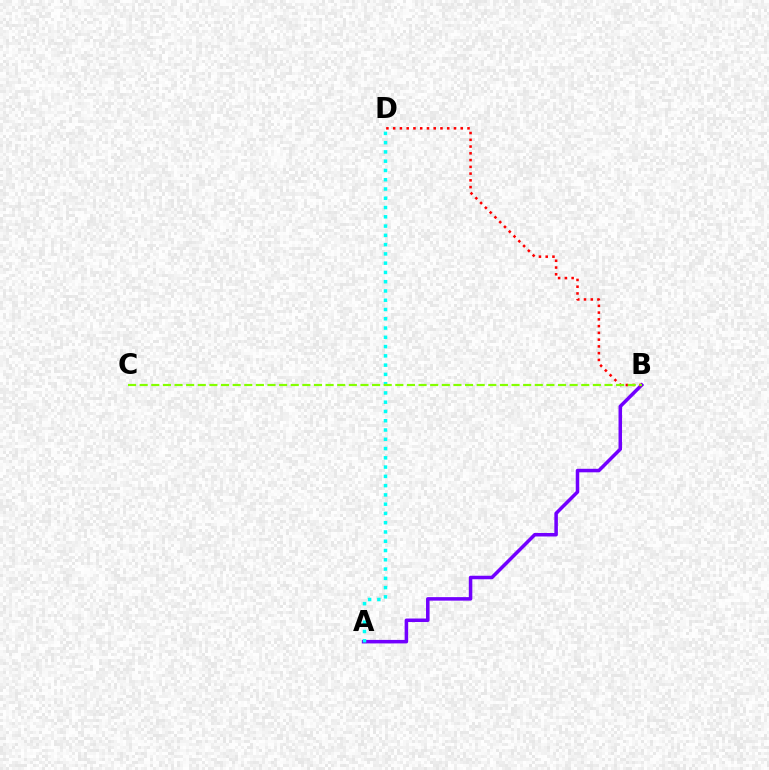{('A', 'B'): [{'color': '#7200ff', 'line_style': 'solid', 'thickness': 2.53}], ('A', 'D'): [{'color': '#00fff6', 'line_style': 'dotted', 'thickness': 2.52}], ('B', 'D'): [{'color': '#ff0000', 'line_style': 'dotted', 'thickness': 1.84}], ('B', 'C'): [{'color': '#84ff00', 'line_style': 'dashed', 'thickness': 1.58}]}